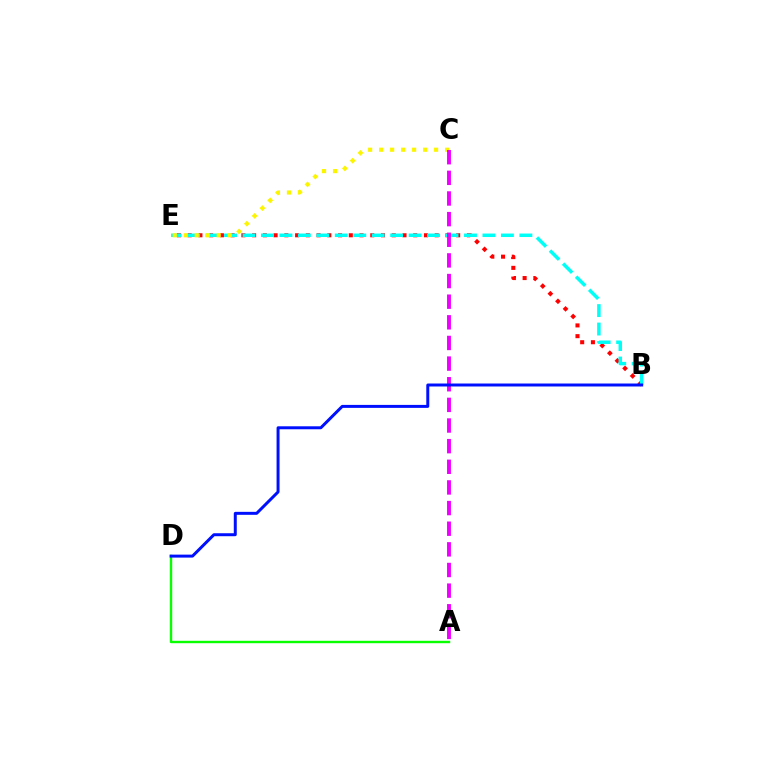{('B', 'E'): [{'color': '#ff0000', 'line_style': 'dotted', 'thickness': 2.92}, {'color': '#00fff6', 'line_style': 'dashed', 'thickness': 2.51}], ('A', 'D'): [{'color': '#08ff00', 'line_style': 'solid', 'thickness': 1.73}], ('C', 'E'): [{'color': '#fcf500', 'line_style': 'dotted', 'thickness': 2.99}], ('A', 'C'): [{'color': '#ee00ff', 'line_style': 'dashed', 'thickness': 2.8}], ('B', 'D'): [{'color': '#0010ff', 'line_style': 'solid', 'thickness': 2.14}]}